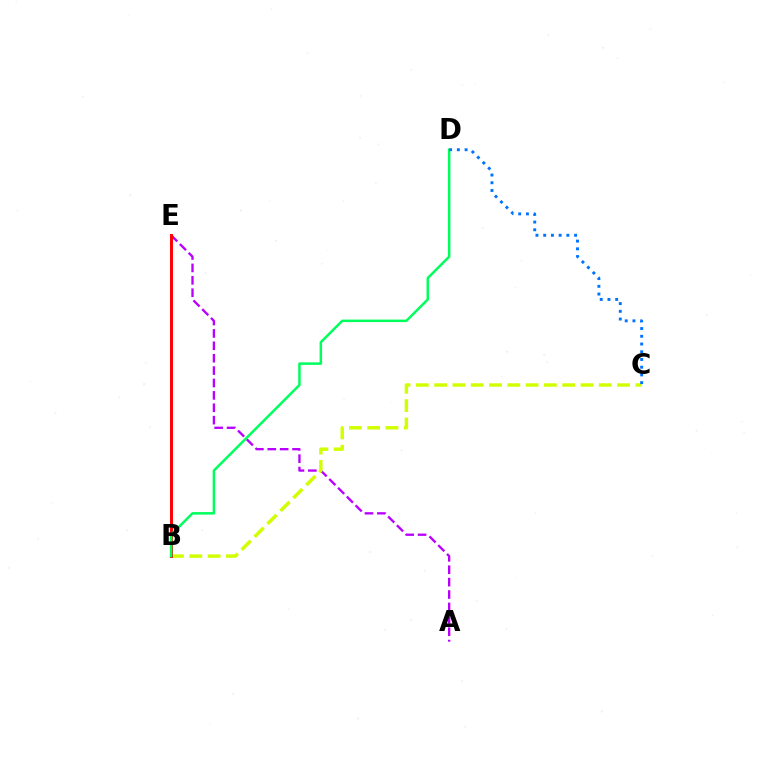{('A', 'E'): [{'color': '#b900ff', 'line_style': 'dashed', 'thickness': 1.68}], ('B', 'C'): [{'color': '#d1ff00', 'line_style': 'dashed', 'thickness': 2.48}], ('B', 'E'): [{'color': '#ff0000', 'line_style': 'solid', 'thickness': 2.13}], ('B', 'D'): [{'color': '#00ff5c', 'line_style': 'solid', 'thickness': 1.8}], ('C', 'D'): [{'color': '#0074ff', 'line_style': 'dotted', 'thickness': 2.1}]}